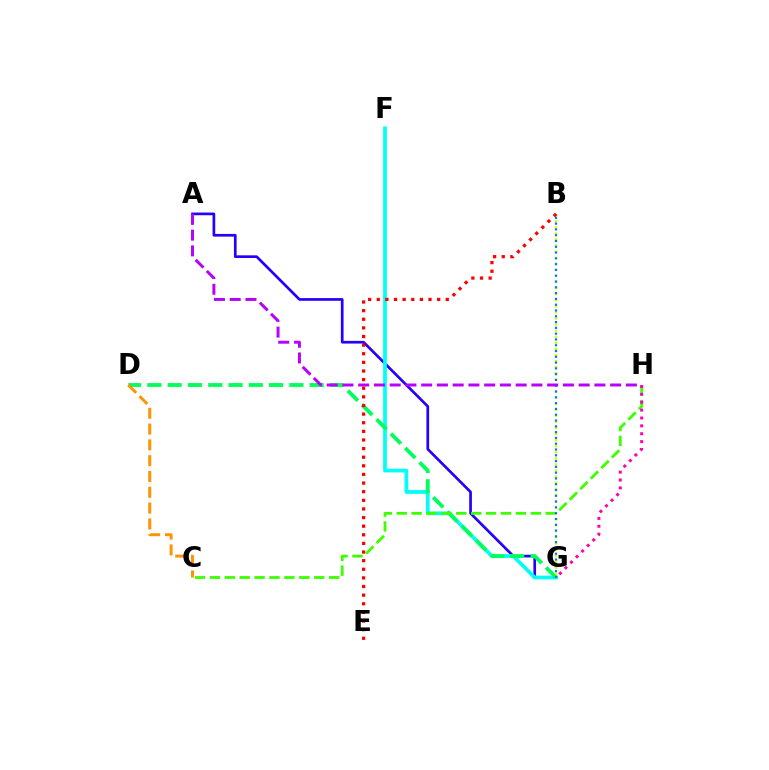{('A', 'G'): [{'color': '#2500ff', 'line_style': 'solid', 'thickness': 1.94}], ('F', 'G'): [{'color': '#00fff6', 'line_style': 'solid', 'thickness': 2.69}], ('D', 'G'): [{'color': '#00ff5c', 'line_style': 'dashed', 'thickness': 2.76}], ('C', 'H'): [{'color': '#3dff00', 'line_style': 'dashed', 'thickness': 2.02}], ('G', 'H'): [{'color': '#ff00ac', 'line_style': 'dotted', 'thickness': 2.14}], ('C', 'D'): [{'color': '#ff9400', 'line_style': 'dashed', 'thickness': 2.15}], ('B', 'G'): [{'color': '#d1ff00', 'line_style': 'dotted', 'thickness': 1.65}, {'color': '#0074ff', 'line_style': 'dotted', 'thickness': 1.57}], ('A', 'H'): [{'color': '#b900ff', 'line_style': 'dashed', 'thickness': 2.14}], ('B', 'E'): [{'color': '#ff0000', 'line_style': 'dotted', 'thickness': 2.34}]}